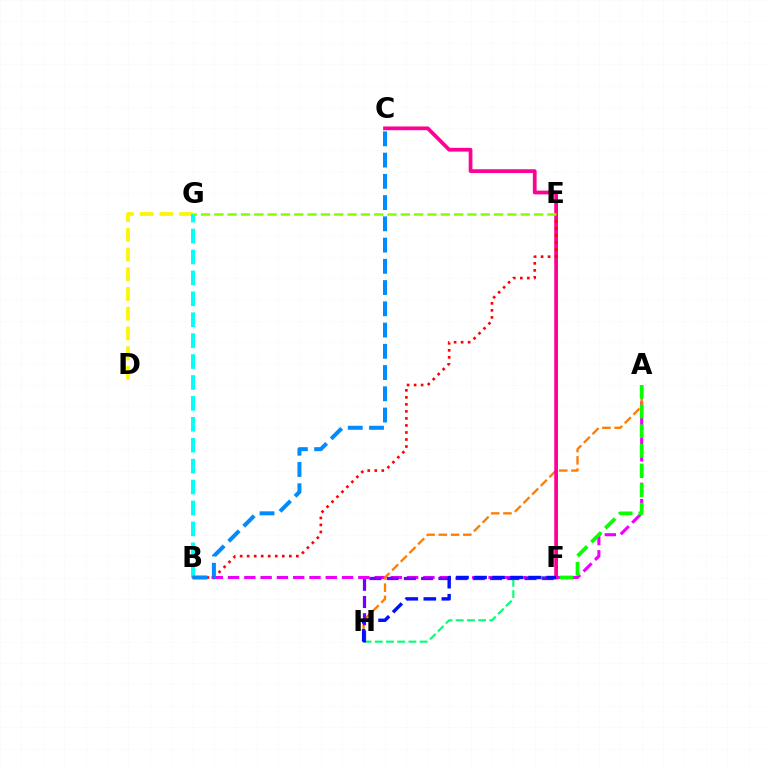{('A', 'B'): [{'color': '#ee00ff', 'line_style': 'dashed', 'thickness': 2.21}], ('F', 'H'): [{'color': '#00ff74', 'line_style': 'dashed', 'thickness': 1.52}, {'color': '#7200ff', 'line_style': 'dashed', 'thickness': 2.34}, {'color': '#0010ff', 'line_style': 'dashed', 'thickness': 2.45}], ('A', 'H'): [{'color': '#ff7c00', 'line_style': 'dashed', 'thickness': 1.66}], ('C', 'F'): [{'color': '#ff0094', 'line_style': 'solid', 'thickness': 2.69}], ('D', 'G'): [{'color': '#fcf500', 'line_style': 'dashed', 'thickness': 2.68}], ('B', 'G'): [{'color': '#00fff6', 'line_style': 'dashed', 'thickness': 2.84}], ('B', 'E'): [{'color': '#ff0000', 'line_style': 'dotted', 'thickness': 1.91}], ('E', 'G'): [{'color': '#84ff00', 'line_style': 'dashed', 'thickness': 1.81}], ('B', 'C'): [{'color': '#008cff', 'line_style': 'dashed', 'thickness': 2.89}], ('A', 'F'): [{'color': '#08ff00', 'line_style': 'dashed', 'thickness': 2.67}]}